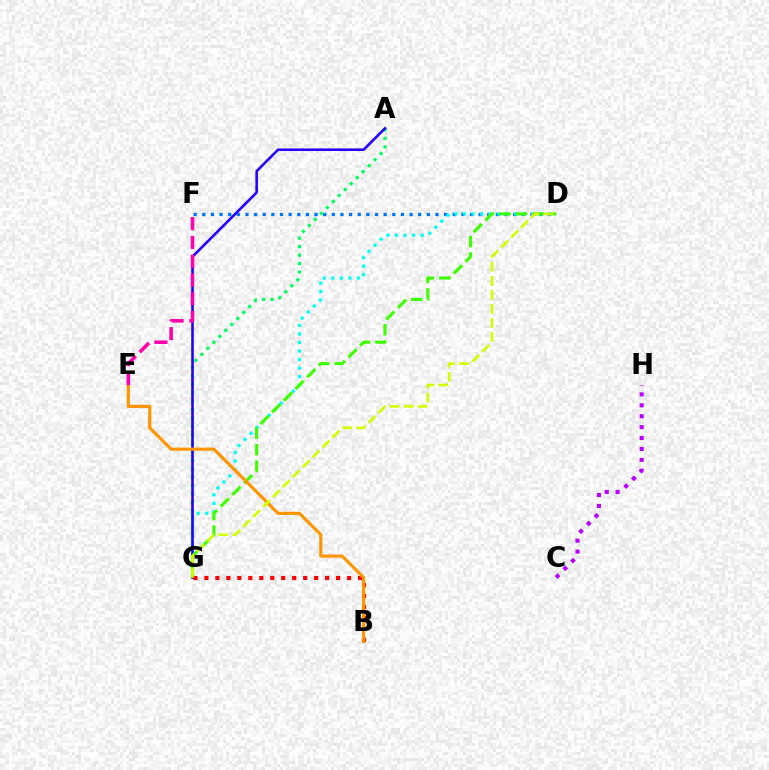{('D', 'F'): [{'color': '#0074ff', 'line_style': 'dotted', 'thickness': 2.35}], ('D', 'G'): [{'color': '#00fff6', 'line_style': 'dotted', 'thickness': 2.32}, {'color': '#3dff00', 'line_style': 'dashed', 'thickness': 2.24}, {'color': '#d1ff00', 'line_style': 'dashed', 'thickness': 1.91}], ('A', 'G'): [{'color': '#00ff5c', 'line_style': 'dotted', 'thickness': 2.3}, {'color': '#2500ff', 'line_style': 'solid', 'thickness': 1.87}], ('B', 'G'): [{'color': '#ff0000', 'line_style': 'dotted', 'thickness': 2.98}], ('C', 'H'): [{'color': '#b900ff', 'line_style': 'dotted', 'thickness': 2.96}], ('B', 'E'): [{'color': '#ff9400', 'line_style': 'solid', 'thickness': 2.27}], ('E', 'F'): [{'color': '#ff00ac', 'line_style': 'dashed', 'thickness': 2.55}]}